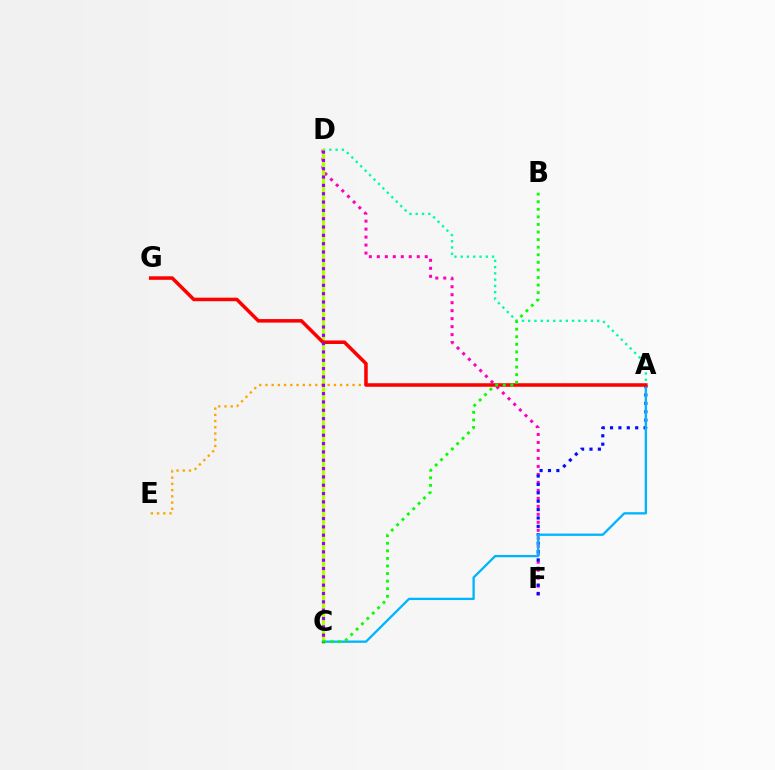{('A', 'D'): [{'color': '#00ff9d', 'line_style': 'dotted', 'thickness': 1.7}], ('D', 'F'): [{'color': '#ff00bd', 'line_style': 'dotted', 'thickness': 2.17}], ('C', 'D'): [{'color': '#b3ff00', 'line_style': 'solid', 'thickness': 2.3}, {'color': '#9b00ff', 'line_style': 'dotted', 'thickness': 2.26}], ('A', 'F'): [{'color': '#0010ff', 'line_style': 'dotted', 'thickness': 2.28}], ('A', 'E'): [{'color': '#ffa500', 'line_style': 'dotted', 'thickness': 1.69}], ('A', 'C'): [{'color': '#00b5ff', 'line_style': 'solid', 'thickness': 1.67}], ('A', 'G'): [{'color': '#ff0000', 'line_style': 'solid', 'thickness': 2.54}], ('B', 'C'): [{'color': '#08ff00', 'line_style': 'dotted', 'thickness': 2.06}]}